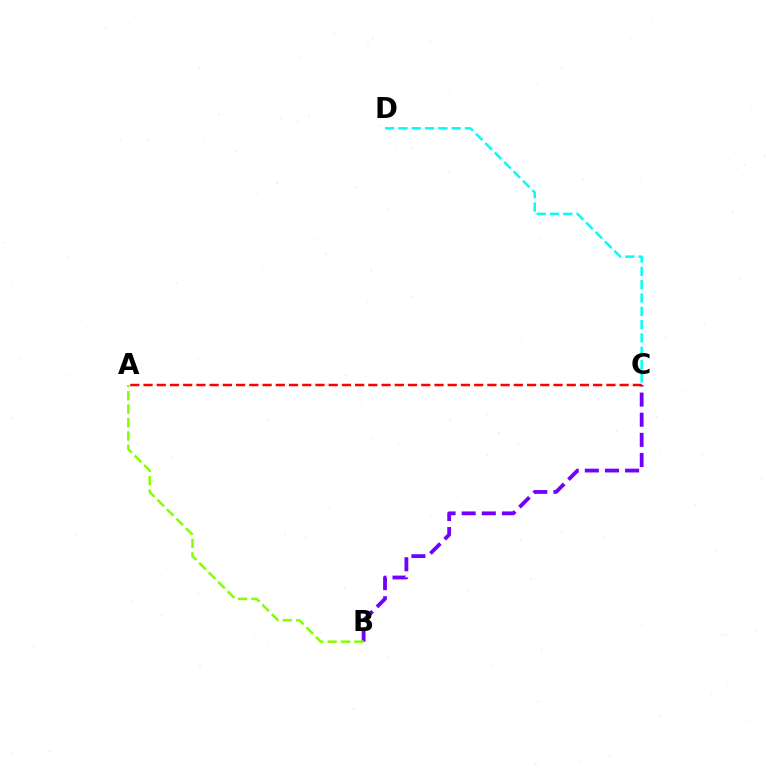{('B', 'C'): [{'color': '#7200ff', 'line_style': 'dashed', 'thickness': 2.73}], ('A', 'B'): [{'color': '#84ff00', 'line_style': 'dashed', 'thickness': 1.82}], ('A', 'C'): [{'color': '#ff0000', 'line_style': 'dashed', 'thickness': 1.8}], ('C', 'D'): [{'color': '#00fff6', 'line_style': 'dashed', 'thickness': 1.81}]}